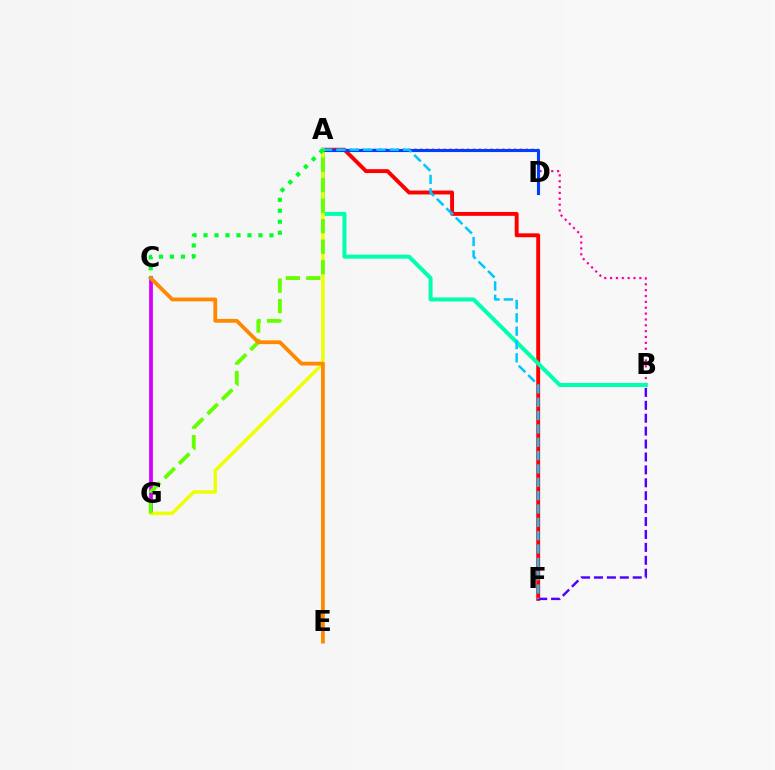{('A', 'F'): [{'color': '#ff0000', 'line_style': 'solid', 'thickness': 2.81}, {'color': '#00c7ff', 'line_style': 'dashed', 'thickness': 1.81}], ('C', 'G'): [{'color': '#d600ff', 'line_style': 'solid', 'thickness': 2.7}], ('A', 'B'): [{'color': '#ff00a0', 'line_style': 'dotted', 'thickness': 1.59}, {'color': '#00ffaf', 'line_style': 'solid', 'thickness': 2.88}], ('B', 'F'): [{'color': '#4f00ff', 'line_style': 'dashed', 'thickness': 1.75}], ('A', 'G'): [{'color': '#eeff00', 'line_style': 'solid', 'thickness': 2.48}, {'color': '#66ff00', 'line_style': 'dashed', 'thickness': 2.78}], ('A', 'D'): [{'color': '#003fff', 'line_style': 'solid', 'thickness': 2.23}], ('C', 'E'): [{'color': '#ff8800', 'line_style': 'solid', 'thickness': 2.73}], ('A', 'C'): [{'color': '#00ff27', 'line_style': 'dotted', 'thickness': 2.98}]}